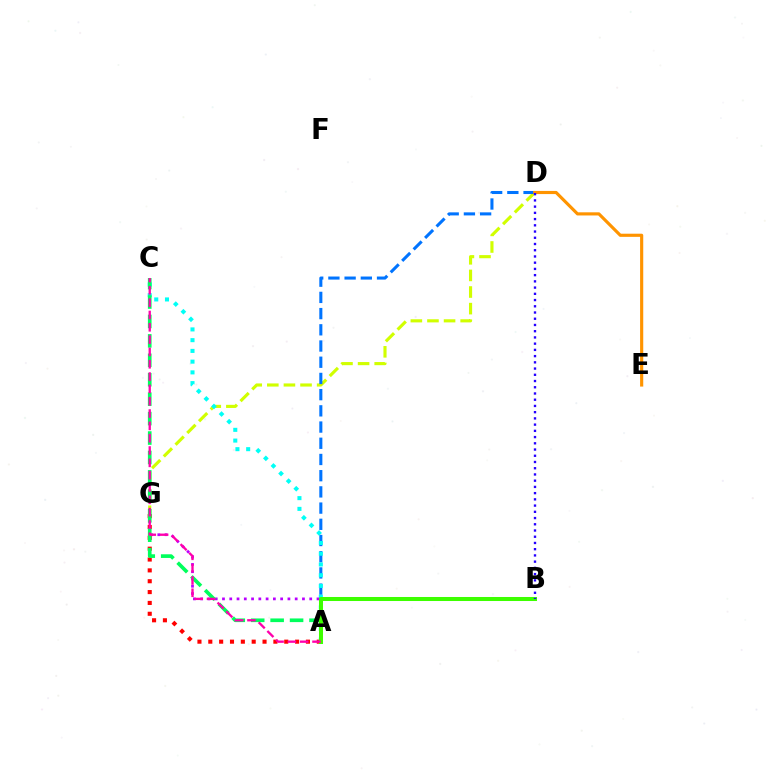{('D', 'G'): [{'color': '#d1ff00', 'line_style': 'dashed', 'thickness': 2.26}], ('A', 'D'): [{'color': '#0074ff', 'line_style': 'dashed', 'thickness': 2.2}], ('A', 'G'): [{'color': '#ff0000', 'line_style': 'dotted', 'thickness': 2.95}], ('A', 'C'): [{'color': '#00fff6', 'line_style': 'dotted', 'thickness': 2.92}, {'color': '#00ff5c', 'line_style': 'dashed', 'thickness': 2.64}, {'color': '#ff00ac', 'line_style': 'dashed', 'thickness': 1.67}], ('B', 'G'): [{'color': '#b900ff', 'line_style': 'dotted', 'thickness': 1.98}], ('D', 'E'): [{'color': '#ff9400', 'line_style': 'solid', 'thickness': 2.27}], ('A', 'B'): [{'color': '#3dff00', 'line_style': 'solid', 'thickness': 2.9}], ('B', 'D'): [{'color': '#2500ff', 'line_style': 'dotted', 'thickness': 1.69}]}